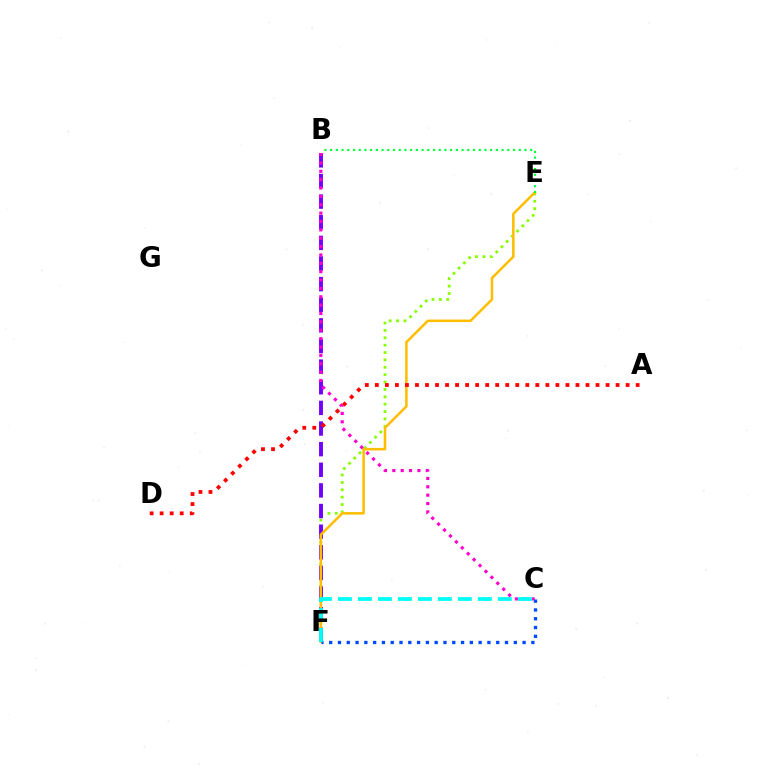{('E', 'F'): [{'color': '#84ff00', 'line_style': 'dotted', 'thickness': 2.0}, {'color': '#ffbd00', 'line_style': 'solid', 'thickness': 1.82}], ('B', 'F'): [{'color': '#7200ff', 'line_style': 'dashed', 'thickness': 2.8}], ('B', 'C'): [{'color': '#ff00cf', 'line_style': 'dotted', 'thickness': 2.27}], ('C', 'F'): [{'color': '#004bff', 'line_style': 'dotted', 'thickness': 2.39}, {'color': '#00fff6', 'line_style': 'dashed', 'thickness': 2.71}], ('B', 'E'): [{'color': '#00ff39', 'line_style': 'dotted', 'thickness': 1.55}], ('A', 'D'): [{'color': '#ff0000', 'line_style': 'dotted', 'thickness': 2.73}]}